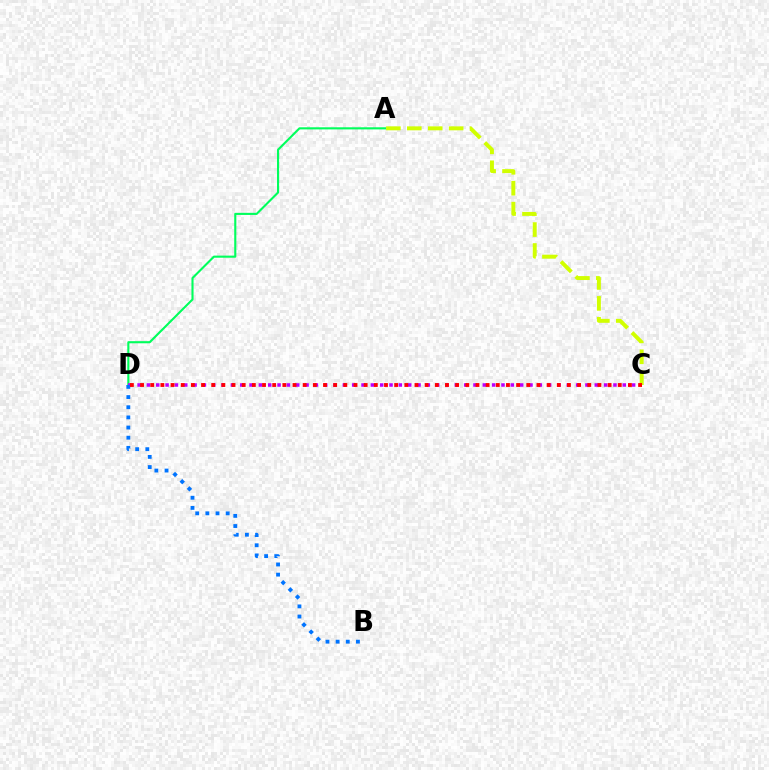{('A', 'C'): [{'color': '#d1ff00', 'line_style': 'dashed', 'thickness': 2.84}], ('A', 'D'): [{'color': '#00ff5c', 'line_style': 'solid', 'thickness': 1.52}], ('C', 'D'): [{'color': '#b900ff', 'line_style': 'dotted', 'thickness': 2.54}, {'color': '#ff0000', 'line_style': 'dotted', 'thickness': 2.76}], ('B', 'D'): [{'color': '#0074ff', 'line_style': 'dotted', 'thickness': 2.76}]}